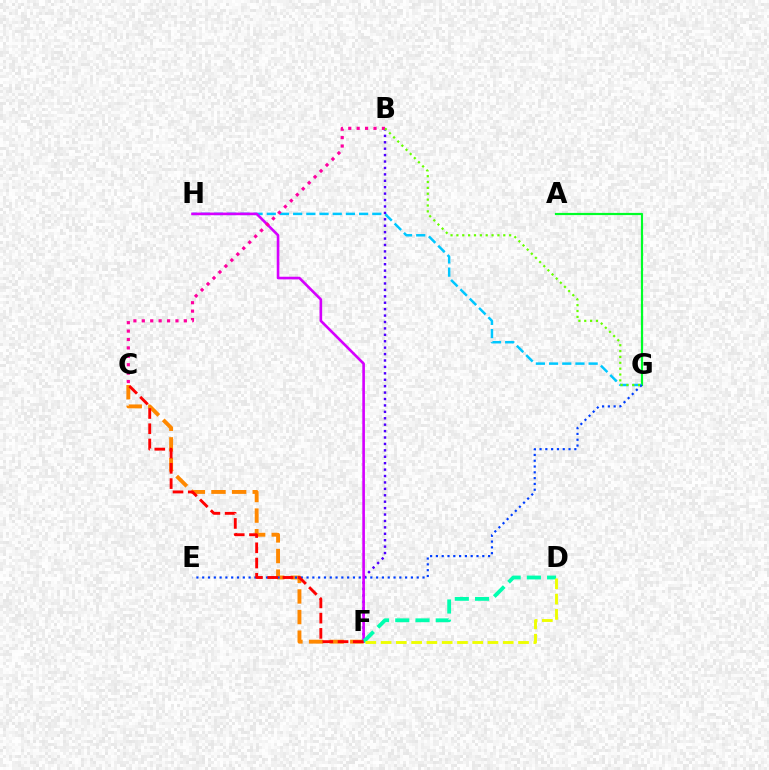{('A', 'G'): [{'color': '#00ff27', 'line_style': 'solid', 'thickness': 1.58}], ('G', 'H'): [{'color': '#00c7ff', 'line_style': 'dashed', 'thickness': 1.79}], ('C', 'F'): [{'color': '#ff8800', 'line_style': 'dashed', 'thickness': 2.8}, {'color': '#ff0000', 'line_style': 'dashed', 'thickness': 2.07}], ('E', 'G'): [{'color': '#003fff', 'line_style': 'dotted', 'thickness': 1.58}], ('B', 'F'): [{'color': '#4f00ff', 'line_style': 'dotted', 'thickness': 1.74}], ('F', 'H'): [{'color': '#d600ff', 'line_style': 'solid', 'thickness': 1.9}], ('D', 'F'): [{'color': '#00ffaf', 'line_style': 'dashed', 'thickness': 2.75}, {'color': '#eeff00', 'line_style': 'dashed', 'thickness': 2.07}], ('B', 'C'): [{'color': '#ff00a0', 'line_style': 'dotted', 'thickness': 2.29}], ('B', 'G'): [{'color': '#66ff00', 'line_style': 'dotted', 'thickness': 1.59}]}